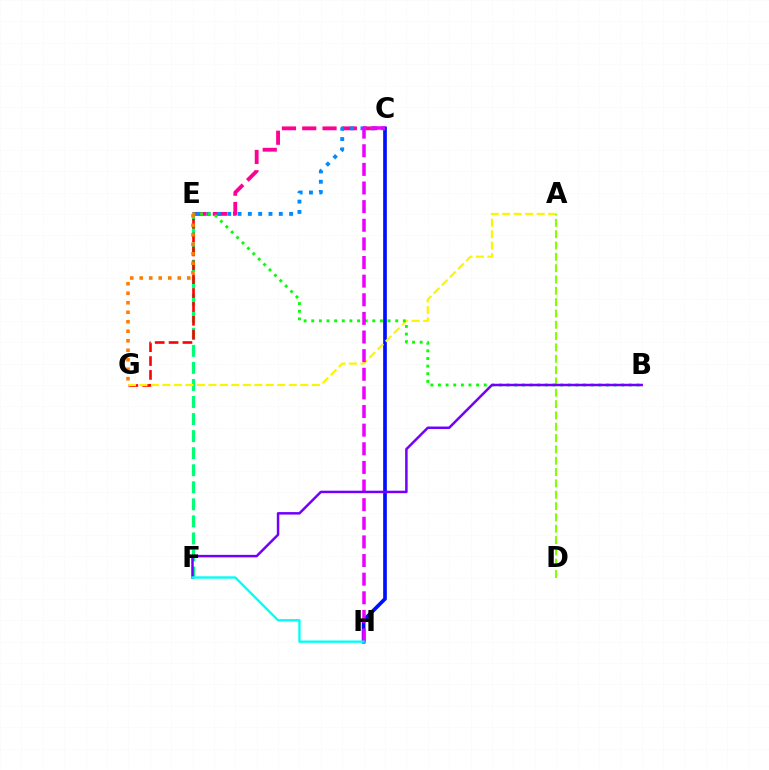{('C', 'H'): [{'color': '#0010ff', 'line_style': 'solid', 'thickness': 2.65}, {'color': '#ee00ff', 'line_style': 'dashed', 'thickness': 2.53}], ('E', 'F'): [{'color': '#00ff74', 'line_style': 'dashed', 'thickness': 2.32}], ('E', 'G'): [{'color': '#ff0000', 'line_style': 'dashed', 'thickness': 1.88}, {'color': '#ff7c00', 'line_style': 'dotted', 'thickness': 2.58}], ('C', 'E'): [{'color': '#ff0094', 'line_style': 'dashed', 'thickness': 2.76}, {'color': '#008cff', 'line_style': 'dotted', 'thickness': 2.8}], ('A', 'G'): [{'color': '#fcf500', 'line_style': 'dashed', 'thickness': 1.56}], ('B', 'E'): [{'color': '#08ff00', 'line_style': 'dotted', 'thickness': 2.07}], ('A', 'D'): [{'color': '#84ff00', 'line_style': 'dashed', 'thickness': 1.54}], ('B', 'F'): [{'color': '#7200ff', 'line_style': 'solid', 'thickness': 1.8}], ('F', 'H'): [{'color': '#00fff6', 'line_style': 'solid', 'thickness': 1.69}]}